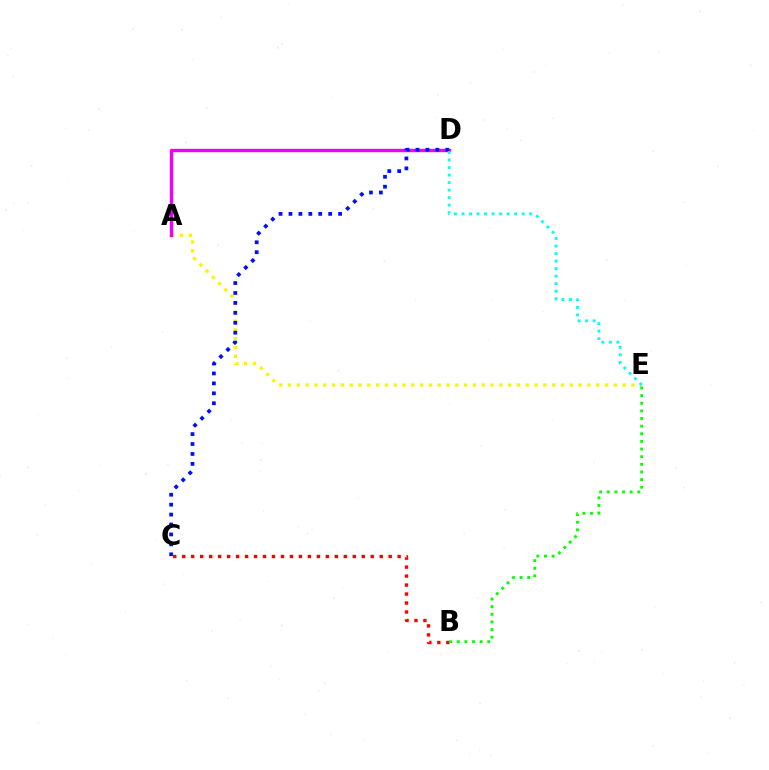{('B', 'C'): [{'color': '#ff0000', 'line_style': 'dotted', 'thickness': 2.44}], ('A', 'E'): [{'color': '#fcf500', 'line_style': 'dotted', 'thickness': 2.39}], ('B', 'E'): [{'color': '#08ff00', 'line_style': 'dotted', 'thickness': 2.07}], ('A', 'D'): [{'color': '#ee00ff', 'line_style': 'solid', 'thickness': 2.44}], ('C', 'D'): [{'color': '#0010ff', 'line_style': 'dotted', 'thickness': 2.7}], ('D', 'E'): [{'color': '#00fff6', 'line_style': 'dotted', 'thickness': 2.04}]}